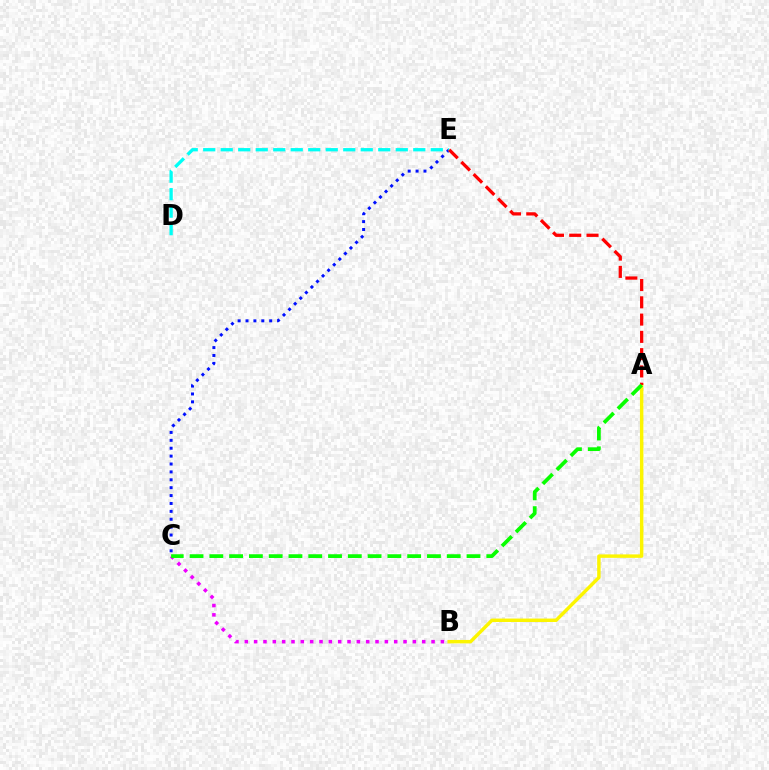{('B', 'C'): [{'color': '#ee00ff', 'line_style': 'dotted', 'thickness': 2.54}], ('C', 'E'): [{'color': '#0010ff', 'line_style': 'dotted', 'thickness': 2.14}], ('D', 'E'): [{'color': '#00fff6', 'line_style': 'dashed', 'thickness': 2.38}], ('A', 'B'): [{'color': '#fcf500', 'line_style': 'solid', 'thickness': 2.48}], ('A', 'E'): [{'color': '#ff0000', 'line_style': 'dashed', 'thickness': 2.35}], ('A', 'C'): [{'color': '#08ff00', 'line_style': 'dashed', 'thickness': 2.69}]}